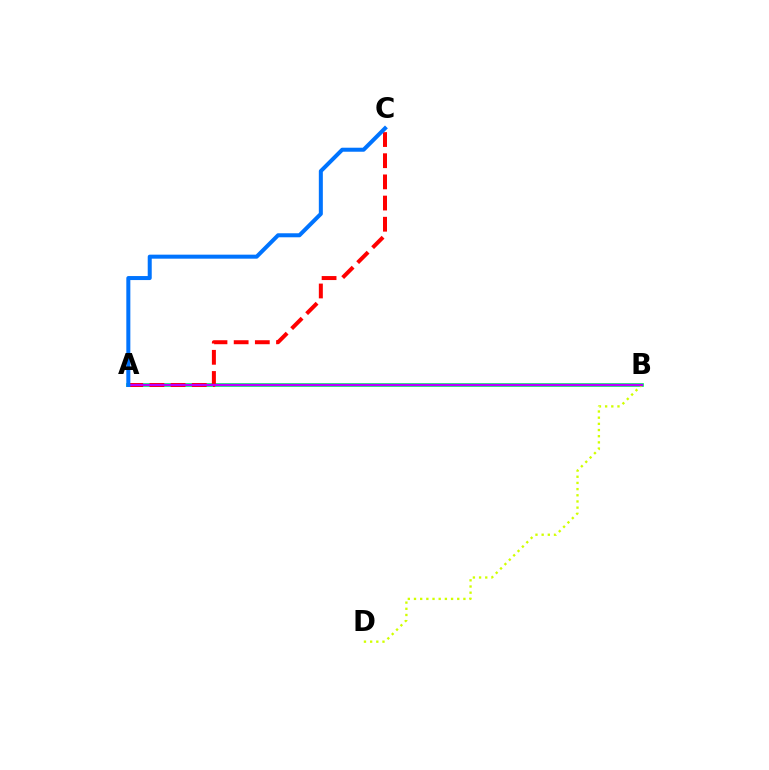{('A', 'B'): [{'color': '#00ff5c', 'line_style': 'solid', 'thickness': 2.66}, {'color': '#b900ff', 'line_style': 'solid', 'thickness': 1.66}], ('B', 'D'): [{'color': '#d1ff00', 'line_style': 'dotted', 'thickness': 1.68}], ('A', 'C'): [{'color': '#ff0000', 'line_style': 'dashed', 'thickness': 2.88}, {'color': '#0074ff', 'line_style': 'solid', 'thickness': 2.89}]}